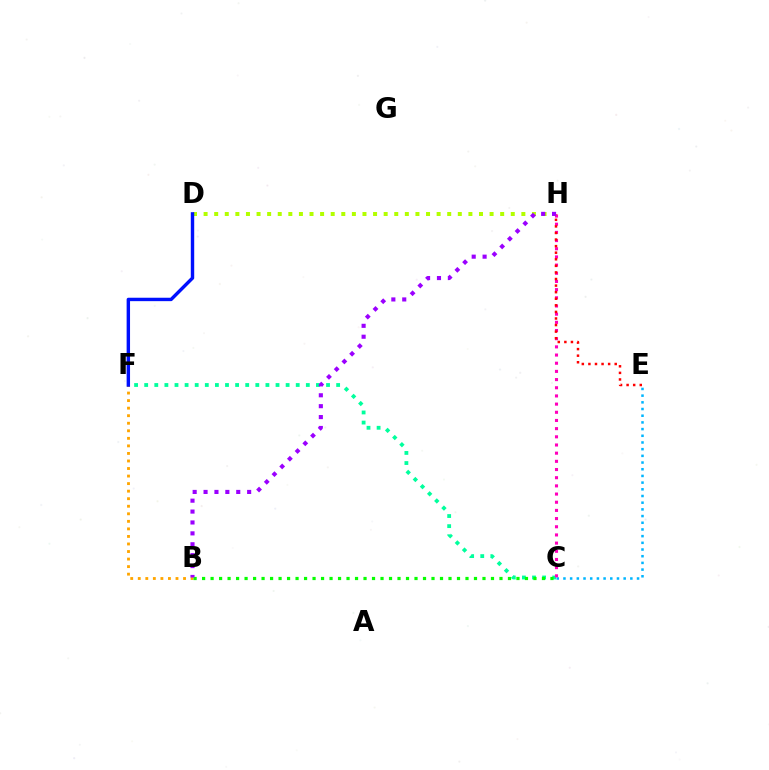{('D', 'H'): [{'color': '#b3ff00', 'line_style': 'dotted', 'thickness': 2.88}], ('B', 'F'): [{'color': '#ffa500', 'line_style': 'dotted', 'thickness': 2.05}], ('C', 'E'): [{'color': '#00b5ff', 'line_style': 'dotted', 'thickness': 1.82}], ('D', 'F'): [{'color': '#0010ff', 'line_style': 'solid', 'thickness': 2.46}], ('C', 'F'): [{'color': '#00ff9d', 'line_style': 'dotted', 'thickness': 2.74}], ('B', 'C'): [{'color': '#08ff00', 'line_style': 'dotted', 'thickness': 2.31}], ('C', 'H'): [{'color': '#ff00bd', 'line_style': 'dotted', 'thickness': 2.22}], ('E', 'H'): [{'color': '#ff0000', 'line_style': 'dotted', 'thickness': 1.79}], ('B', 'H'): [{'color': '#9b00ff', 'line_style': 'dotted', 'thickness': 2.96}]}